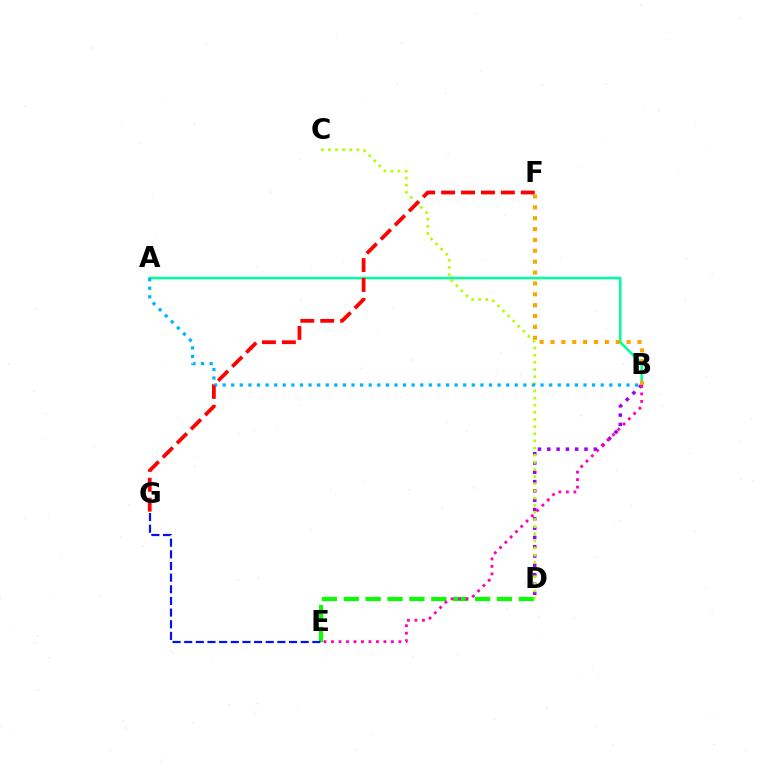{('B', 'D'): [{'color': '#9b00ff', 'line_style': 'dotted', 'thickness': 2.53}], ('D', 'E'): [{'color': '#08ff00', 'line_style': 'dashed', 'thickness': 2.97}], ('A', 'B'): [{'color': '#00ff9d', 'line_style': 'solid', 'thickness': 1.82}, {'color': '#00b5ff', 'line_style': 'dotted', 'thickness': 2.33}], ('C', 'D'): [{'color': '#b3ff00', 'line_style': 'dotted', 'thickness': 1.94}], ('B', 'E'): [{'color': '#ff00bd', 'line_style': 'dotted', 'thickness': 2.03}], ('E', 'G'): [{'color': '#0010ff', 'line_style': 'dashed', 'thickness': 1.58}], ('B', 'F'): [{'color': '#ffa500', 'line_style': 'dotted', 'thickness': 2.95}], ('F', 'G'): [{'color': '#ff0000', 'line_style': 'dashed', 'thickness': 2.71}]}